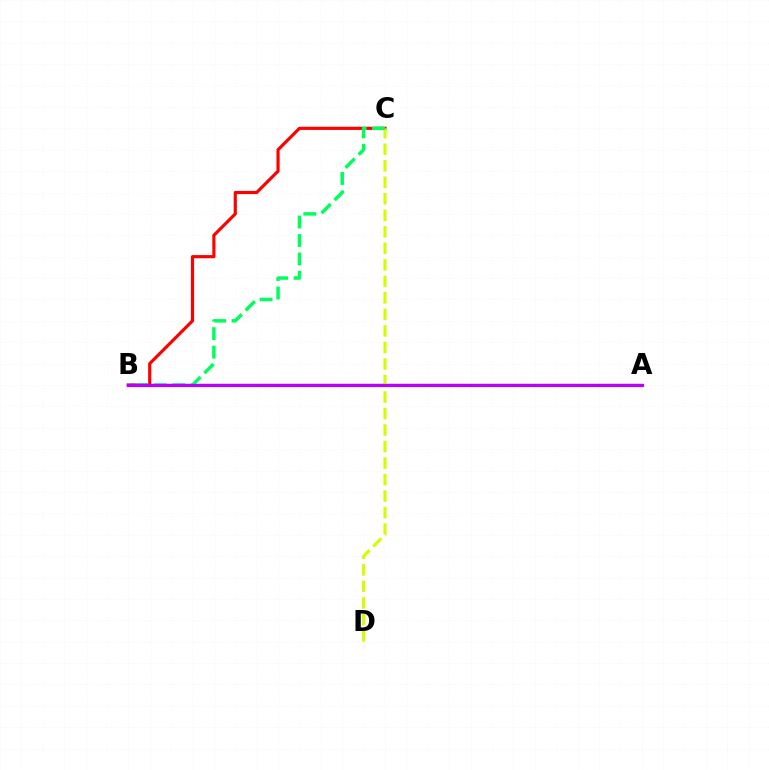{('A', 'B'): [{'color': '#0074ff', 'line_style': 'solid', 'thickness': 1.68}, {'color': '#b900ff', 'line_style': 'solid', 'thickness': 2.29}], ('B', 'C'): [{'color': '#ff0000', 'line_style': 'solid', 'thickness': 2.28}, {'color': '#00ff5c', 'line_style': 'dashed', 'thickness': 2.51}], ('C', 'D'): [{'color': '#d1ff00', 'line_style': 'dashed', 'thickness': 2.24}]}